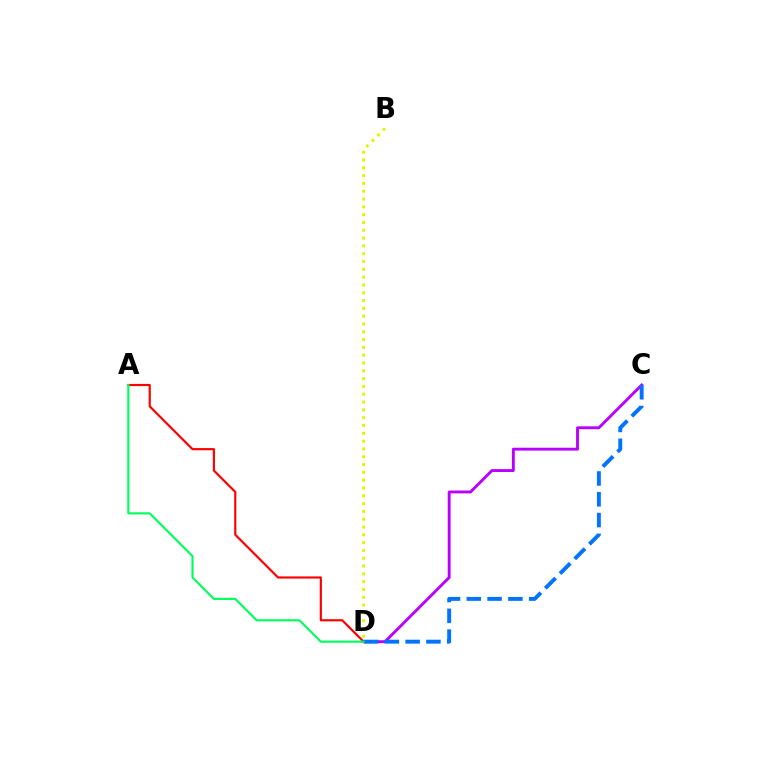{('A', 'D'): [{'color': '#ff0000', 'line_style': 'solid', 'thickness': 1.56}, {'color': '#00ff5c', 'line_style': 'solid', 'thickness': 1.53}], ('B', 'D'): [{'color': '#d1ff00', 'line_style': 'dotted', 'thickness': 2.12}], ('C', 'D'): [{'color': '#b900ff', 'line_style': 'solid', 'thickness': 2.07}, {'color': '#0074ff', 'line_style': 'dashed', 'thickness': 2.82}]}